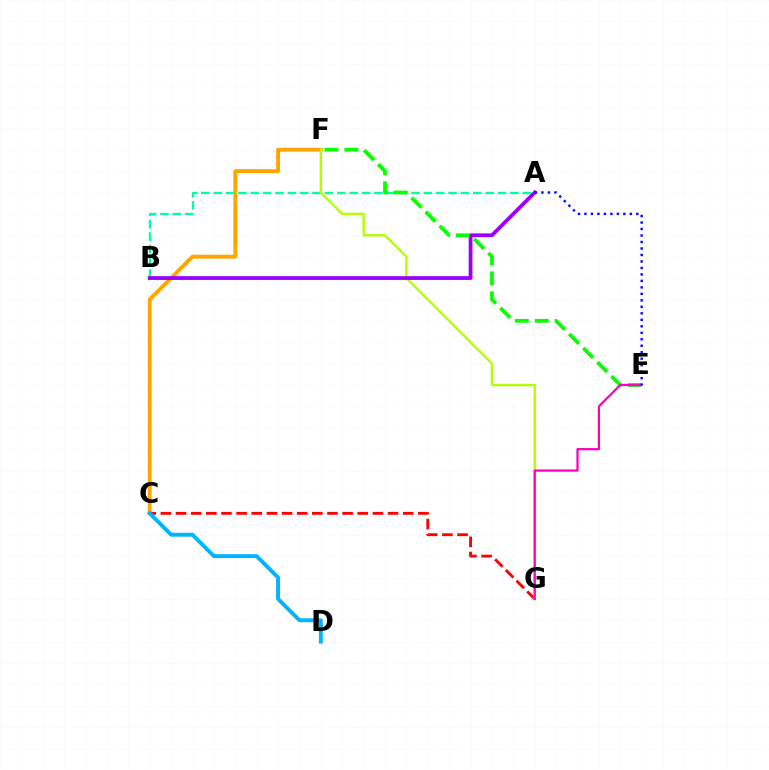{('C', 'F'): [{'color': '#ffa500', 'line_style': 'solid', 'thickness': 2.8}], ('A', 'B'): [{'color': '#00ff9d', 'line_style': 'dashed', 'thickness': 1.68}, {'color': '#9b00ff', 'line_style': 'solid', 'thickness': 2.73}], ('C', 'G'): [{'color': '#ff0000', 'line_style': 'dashed', 'thickness': 2.06}], ('F', 'G'): [{'color': '#b3ff00', 'line_style': 'solid', 'thickness': 1.72}], ('C', 'D'): [{'color': '#00b5ff', 'line_style': 'solid', 'thickness': 2.81}], ('E', 'F'): [{'color': '#08ff00', 'line_style': 'dashed', 'thickness': 2.71}], ('E', 'G'): [{'color': '#ff00bd', 'line_style': 'solid', 'thickness': 1.61}], ('A', 'E'): [{'color': '#0010ff', 'line_style': 'dotted', 'thickness': 1.76}]}